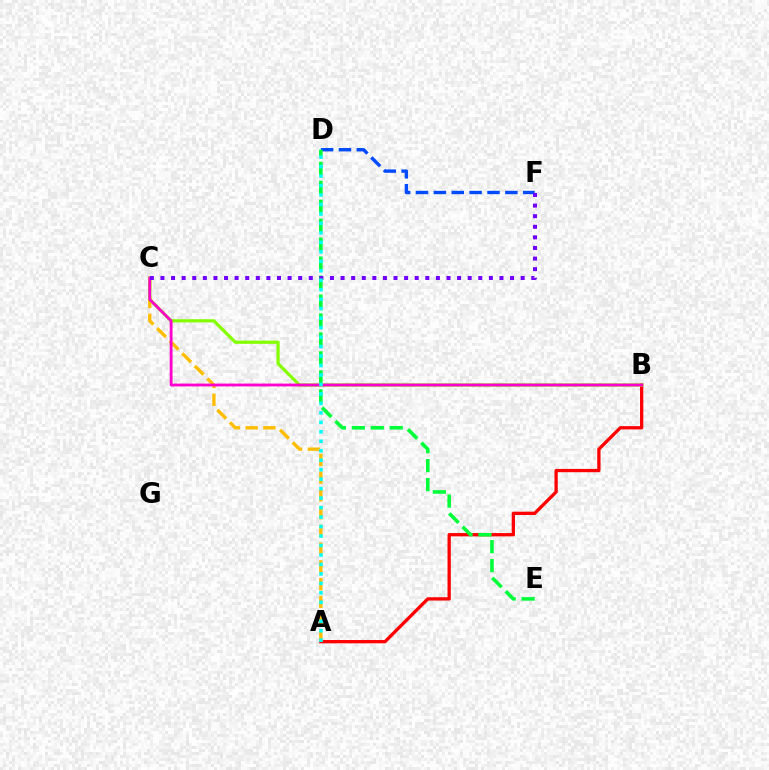{('A', 'B'): [{'color': '#ff0000', 'line_style': 'solid', 'thickness': 2.37}], ('D', 'F'): [{'color': '#004bff', 'line_style': 'dashed', 'thickness': 2.43}], ('D', 'E'): [{'color': '#00ff39', 'line_style': 'dashed', 'thickness': 2.58}], ('A', 'C'): [{'color': '#ffbd00', 'line_style': 'dashed', 'thickness': 2.41}], ('B', 'C'): [{'color': '#84ff00', 'line_style': 'solid', 'thickness': 2.3}, {'color': '#ff00cf', 'line_style': 'solid', 'thickness': 2.04}], ('C', 'F'): [{'color': '#7200ff', 'line_style': 'dotted', 'thickness': 2.88}], ('A', 'D'): [{'color': '#00fff6', 'line_style': 'dotted', 'thickness': 2.57}]}